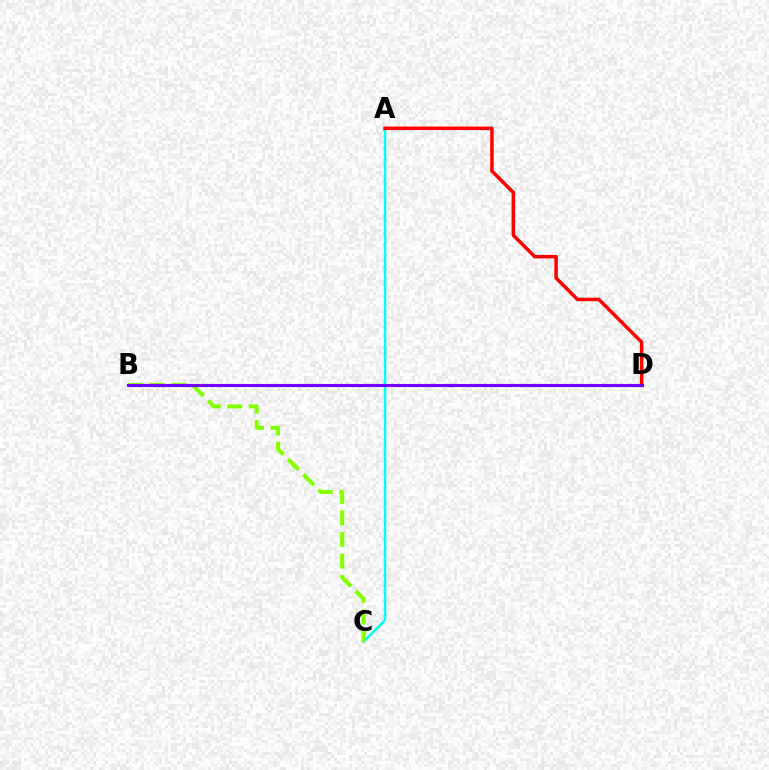{('A', 'C'): [{'color': '#00fff6', 'line_style': 'solid', 'thickness': 1.78}], ('A', 'D'): [{'color': '#ff0000', 'line_style': 'solid', 'thickness': 2.53}], ('B', 'C'): [{'color': '#84ff00', 'line_style': 'dashed', 'thickness': 2.93}], ('B', 'D'): [{'color': '#7200ff', 'line_style': 'solid', 'thickness': 2.25}]}